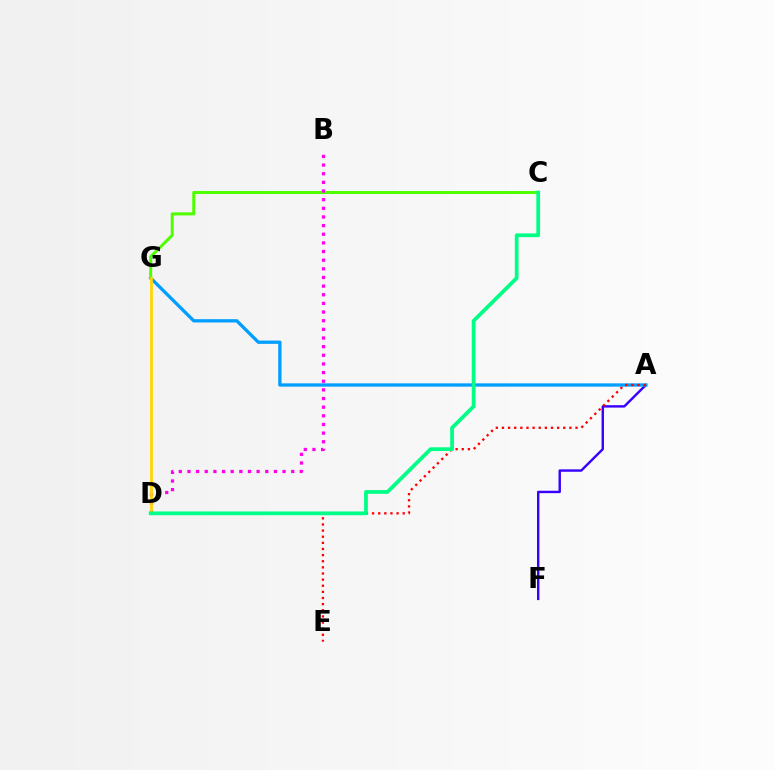{('A', 'F'): [{'color': '#3700ff', 'line_style': 'solid', 'thickness': 1.74}], ('A', 'G'): [{'color': '#009eff', 'line_style': 'solid', 'thickness': 2.37}], ('C', 'G'): [{'color': '#4fff00', 'line_style': 'solid', 'thickness': 2.17}], ('A', 'E'): [{'color': '#ff0000', 'line_style': 'dotted', 'thickness': 1.67}], ('B', 'D'): [{'color': '#ff00ed', 'line_style': 'dotted', 'thickness': 2.35}], ('D', 'G'): [{'color': '#ffd500', 'line_style': 'solid', 'thickness': 1.98}], ('C', 'D'): [{'color': '#00ff86', 'line_style': 'solid', 'thickness': 2.7}]}